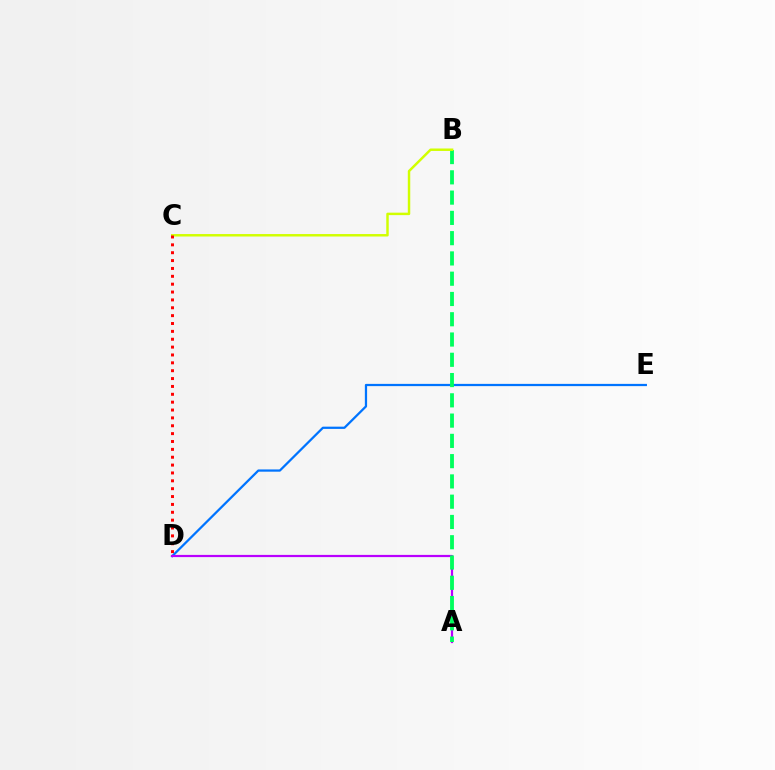{('D', 'E'): [{'color': '#0074ff', 'line_style': 'solid', 'thickness': 1.62}], ('A', 'D'): [{'color': '#b900ff', 'line_style': 'solid', 'thickness': 1.59}], ('A', 'B'): [{'color': '#00ff5c', 'line_style': 'dashed', 'thickness': 2.75}], ('B', 'C'): [{'color': '#d1ff00', 'line_style': 'solid', 'thickness': 1.77}], ('C', 'D'): [{'color': '#ff0000', 'line_style': 'dotted', 'thickness': 2.14}]}